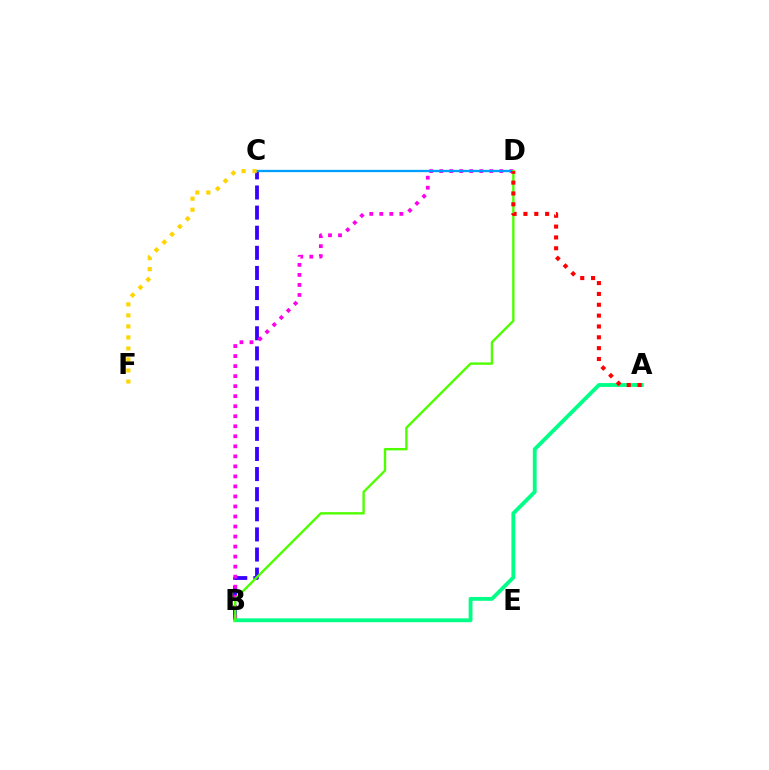{('B', 'C'): [{'color': '#3700ff', 'line_style': 'dashed', 'thickness': 2.73}], ('B', 'D'): [{'color': '#ff00ed', 'line_style': 'dotted', 'thickness': 2.72}, {'color': '#4fff00', 'line_style': 'solid', 'thickness': 1.72}], ('C', 'D'): [{'color': '#009eff', 'line_style': 'solid', 'thickness': 1.65}], ('C', 'F'): [{'color': '#ffd500', 'line_style': 'dotted', 'thickness': 2.99}], ('A', 'B'): [{'color': '#00ff86', 'line_style': 'solid', 'thickness': 2.77}], ('A', 'D'): [{'color': '#ff0000', 'line_style': 'dotted', 'thickness': 2.95}]}